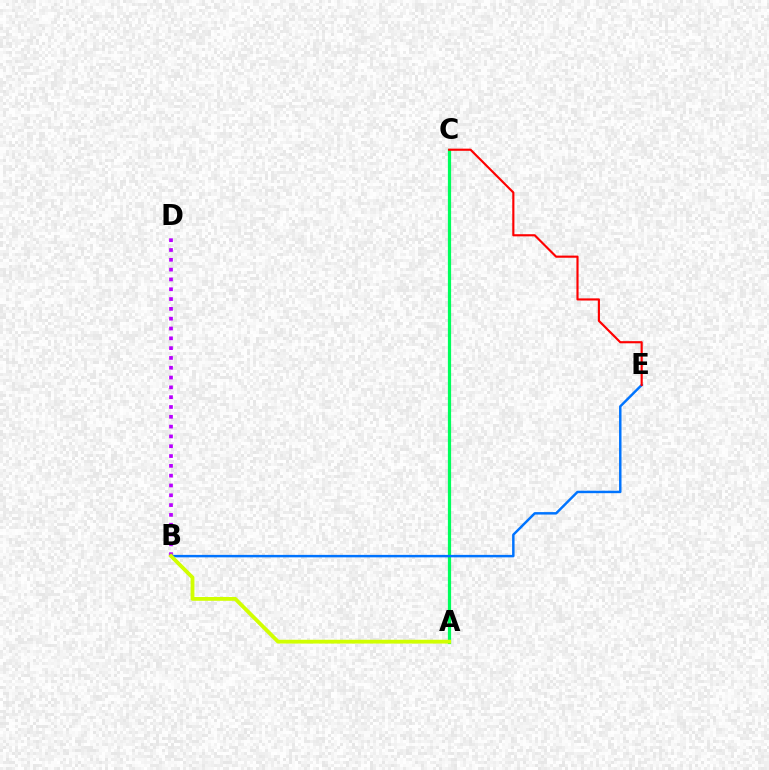{('B', 'D'): [{'color': '#b900ff', 'line_style': 'dotted', 'thickness': 2.67}], ('A', 'C'): [{'color': '#00ff5c', 'line_style': 'solid', 'thickness': 2.32}], ('B', 'E'): [{'color': '#0074ff', 'line_style': 'solid', 'thickness': 1.77}], ('C', 'E'): [{'color': '#ff0000', 'line_style': 'solid', 'thickness': 1.55}], ('A', 'B'): [{'color': '#d1ff00', 'line_style': 'solid', 'thickness': 2.74}]}